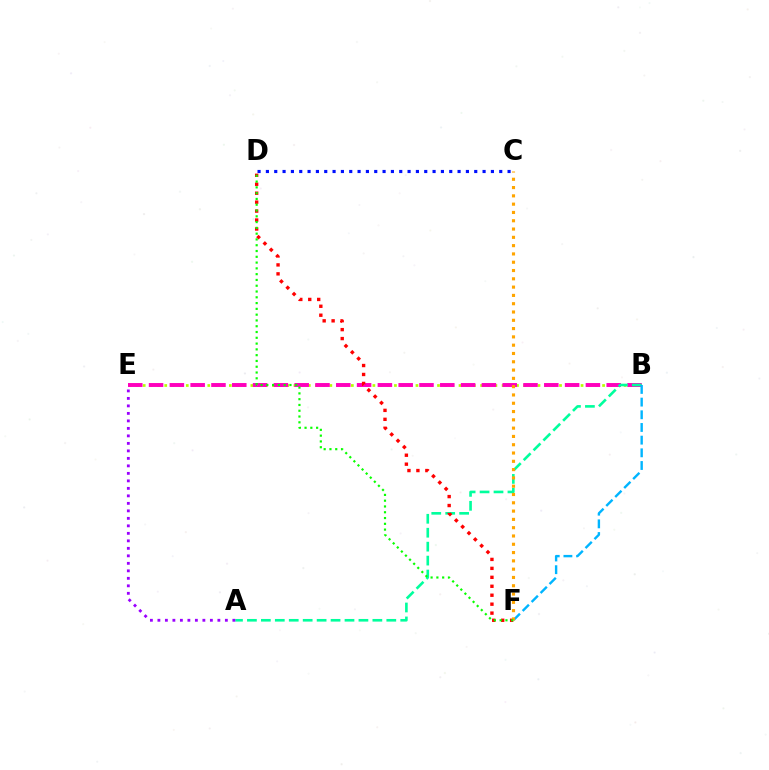{('B', 'E'): [{'color': '#b3ff00', 'line_style': 'dotted', 'thickness': 1.95}, {'color': '#ff00bd', 'line_style': 'dashed', 'thickness': 2.83}], ('C', 'D'): [{'color': '#0010ff', 'line_style': 'dotted', 'thickness': 2.26}], ('A', 'B'): [{'color': '#00ff9d', 'line_style': 'dashed', 'thickness': 1.89}], ('D', 'F'): [{'color': '#ff0000', 'line_style': 'dotted', 'thickness': 2.43}, {'color': '#08ff00', 'line_style': 'dotted', 'thickness': 1.57}], ('B', 'F'): [{'color': '#00b5ff', 'line_style': 'dashed', 'thickness': 1.72}], ('C', 'F'): [{'color': '#ffa500', 'line_style': 'dotted', 'thickness': 2.25}], ('A', 'E'): [{'color': '#9b00ff', 'line_style': 'dotted', 'thickness': 2.04}]}